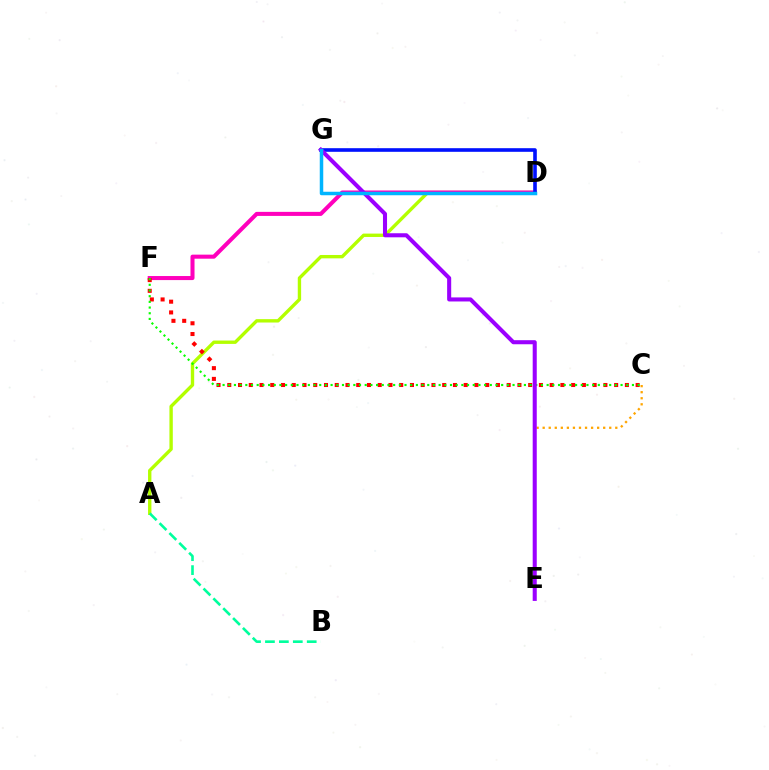{('A', 'D'): [{'color': '#b3ff00', 'line_style': 'solid', 'thickness': 2.43}], ('D', 'F'): [{'color': '#ff00bd', 'line_style': 'solid', 'thickness': 2.92}], ('C', 'F'): [{'color': '#ff0000', 'line_style': 'dotted', 'thickness': 2.92}, {'color': '#08ff00', 'line_style': 'dotted', 'thickness': 1.54}], ('D', 'G'): [{'color': '#0010ff', 'line_style': 'solid', 'thickness': 2.6}, {'color': '#00b5ff', 'line_style': 'solid', 'thickness': 2.52}], ('C', 'E'): [{'color': '#ffa500', 'line_style': 'dotted', 'thickness': 1.64}], ('A', 'B'): [{'color': '#00ff9d', 'line_style': 'dashed', 'thickness': 1.89}], ('E', 'G'): [{'color': '#9b00ff', 'line_style': 'solid', 'thickness': 2.92}]}